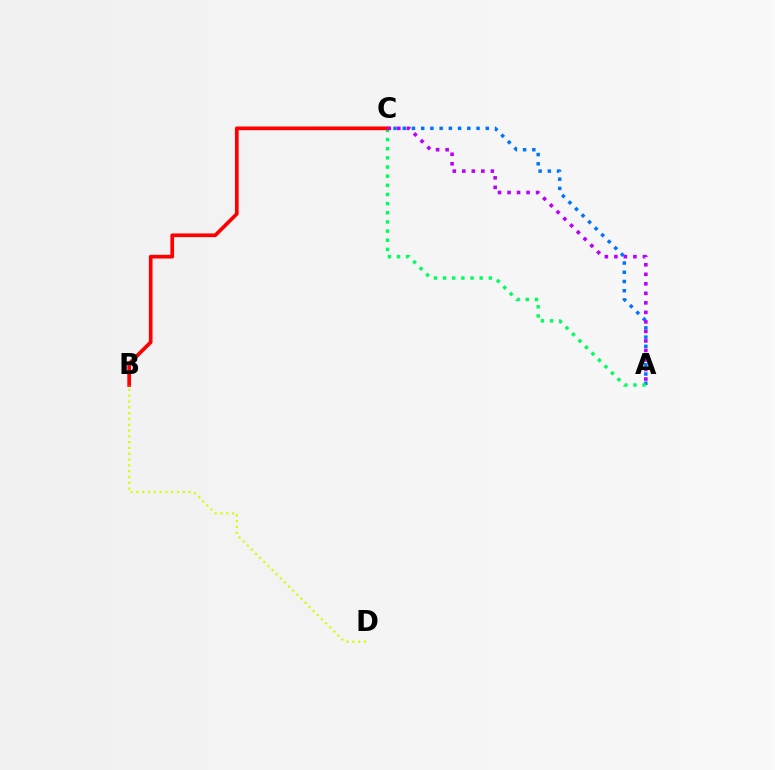{('A', 'C'): [{'color': '#0074ff', 'line_style': 'dotted', 'thickness': 2.51}, {'color': '#00ff5c', 'line_style': 'dotted', 'thickness': 2.49}, {'color': '#b900ff', 'line_style': 'dotted', 'thickness': 2.59}], ('B', 'C'): [{'color': '#ff0000', 'line_style': 'solid', 'thickness': 2.66}], ('B', 'D'): [{'color': '#d1ff00', 'line_style': 'dotted', 'thickness': 1.58}]}